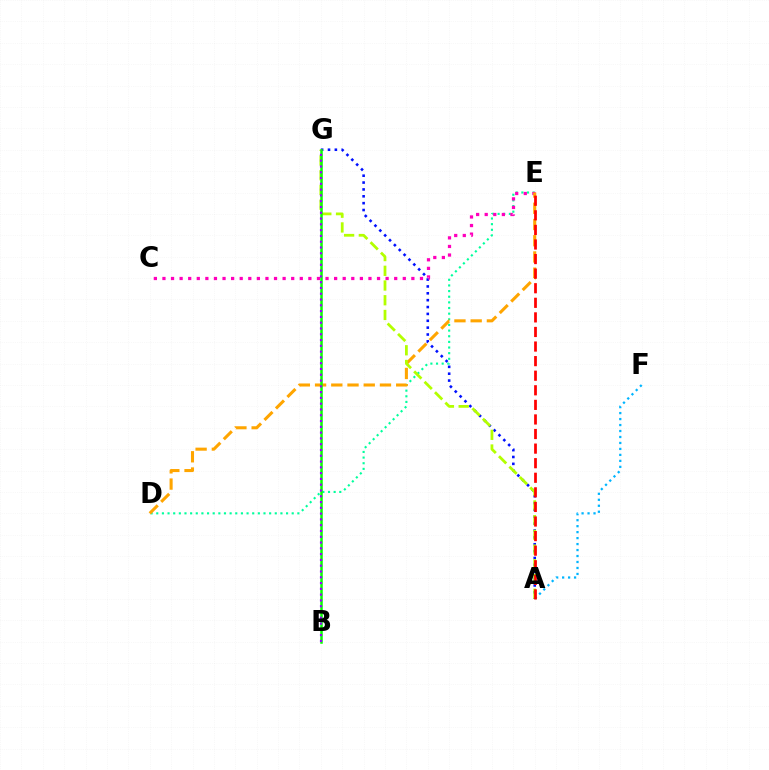{('D', 'E'): [{'color': '#00ff9d', 'line_style': 'dotted', 'thickness': 1.53}, {'color': '#ffa500', 'line_style': 'dashed', 'thickness': 2.2}], ('A', 'G'): [{'color': '#0010ff', 'line_style': 'dotted', 'thickness': 1.87}, {'color': '#b3ff00', 'line_style': 'dashed', 'thickness': 2.0}], ('C', 'E'): [{'color': '#ff00bd', 'line_style': 'dotted', 'thickness': 2.33}], ('B', 'G'): [{'color': '#08ff00', 'line_style': 'solid', 'thickness': 1.82}, {'color': '#9b00ff', 'line_style': 'dotted', 'thickness': 1.57}], ('A', 'F'): [{'color': '#00b5ff', 'line_style': 'dotted', 'thickness': 1.62}], ('A', 'E'): [{'color': '#ff0000', 'line_style': 'dashed', 'thickness': 1.98}]}